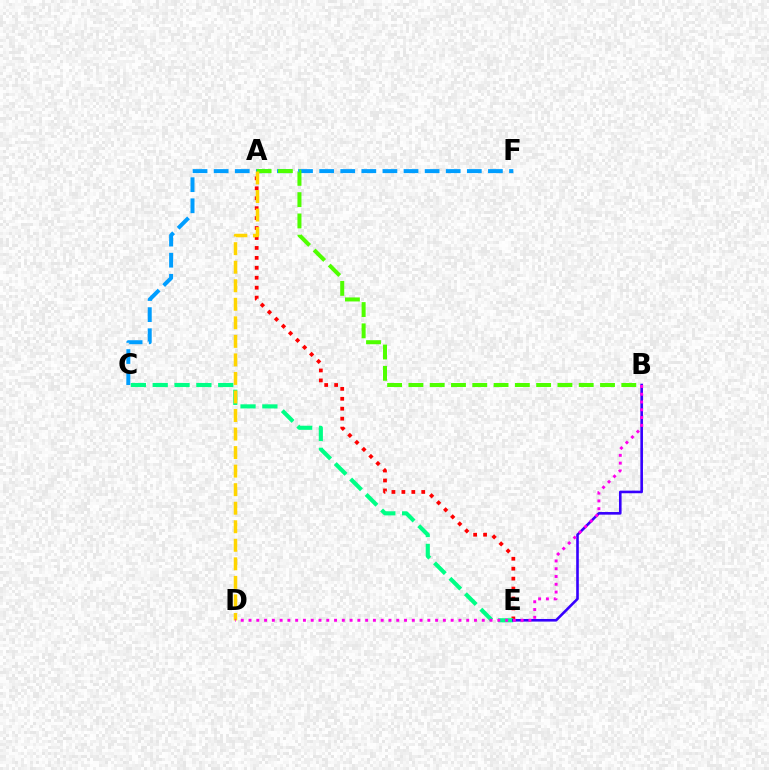{('A', 'E'): [{'color': '#ff0000', 'line_style': 'dotted', 'thickness': 2.7}], ('C', 'E'): [{'color': '#00ff86', 'line_style': 'dashed', 'thickness': 2.97}], ('B', 'E'): [{'color': '#3700ff', 'line_style': 'solid', 'thickness': 1.88}], ('C', 'F'): [{'color': '#009eff', 'line_style': 'dashed', 'thickness': 2.87}], ('A', 'B'): [{'color': '#4fff00', 'line_style': 'dashed', 'thickness': 2.89}], ('A', 'D'): [{'color': '#ffd500', 'line_style': 'dashed', 'thickness': 2.52}], ('B', 'D'): [{'color': '#ff00ed', 'line_style': 'dotted', 'thickness': 2.11}]}